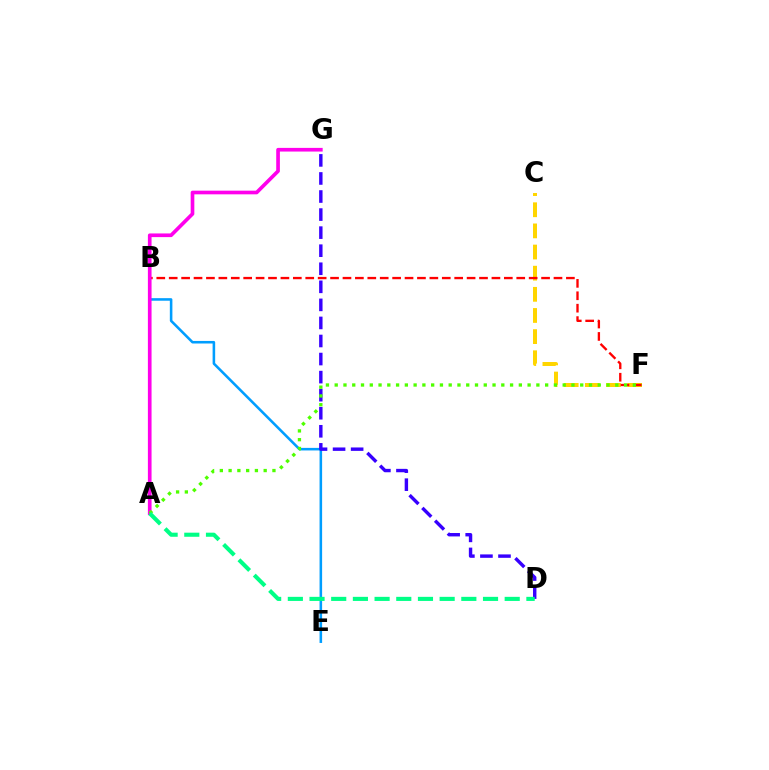{('C', 'F'): [{'color': '#ffd500', 'line_style': 'dashed', 'thickness': 2.87}], ('B', 'F'): [{'color': '#ff0000', 'line_style': 'dashed', 'thickness': 1.69}], ('B', 'E'): [{'color': '#009eff', 'line_style': 'solid', 'thickness': 1.85}], ('D', 'G'): [{'color': '#3700ff', 'line_style': 'dashed', 'thickness': 2.45}], ('A', 'G'): [{'color': '#ff00ed', 'line_style': 'solid', 'thickness': 2.64}], ('A', 'F'): [{'color': '#4fff00', 'line_style': 'dotted', 'thickness': 2.38}], ('A', 'D'): [{'color': '#00ff86', 'line_style': 'dashed', 'thickness': 2.95}]}